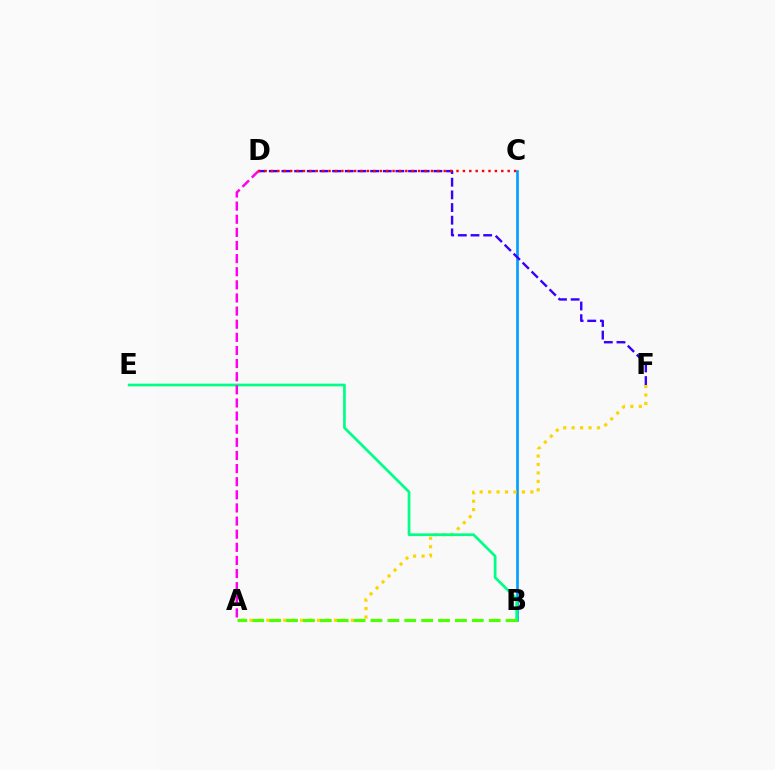{('B', 'C'): [{'color': '#009eff', 'line_style': 'solid', 'thickness': 1.9}], ('A', 'F'): [{'color': '#ffd500', 'line_style': 'dotted', 'thickness': 2.29}], ('B', 'E'): [{'color': '#00ff86', 'line_style': 'solid', 'thickness': 1.95}], ('D', 'F'): [{'color': '#3700ff', 'line_style': 'dashed', 'thickness': 1.72}], ('C', 'D'): [{'color': '#ff0000', 'line_style': 'dotted', 'thickness': 1.74}], ('A', 'B'): [{'color': '#4fff00', 'line_style': 'dashed', 'thickness': 2.29}], ('A', 'D'): [{'color': '#ff00ed', 'line_style': 'dashed', 'thickness': 1.78}]}